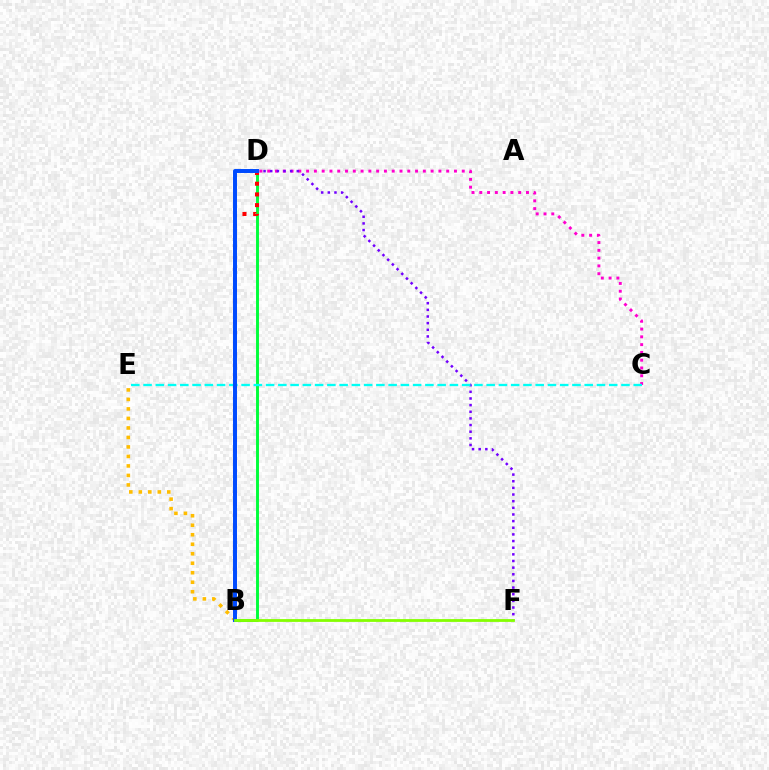{('B', 'D'): [{'color': '#00ff39', 'line_style': 'solid', 'thickness': 2.1}, {'color': '#ff0000', 'line_style': 'dotted', 'thickness': 2.91}, {'color': '#004bff', 'line_style': 'solid', 'thickness': 2.86}], ('B', 'E'): [{'color': '#ffbd00', 'line_style': 'dotted', 'thickness': 2.58}], ('C', 'D'): [{'color': '#ff00cf', 'line_style': 'dotted', 'thickness': 2.11}], ('D', 'F'): [{'color': '#7200ff', 'line_style': 'dotted', 'thickness': 1.81}], ('C', 'E'): [{'color': '#00fff6', 'line_style': 'dashed', 'thickness': 1.66}], ('B', 'F'): [{'color': '#84ff00', 'line_style': 'solid', 'thickness': 2.01}]}